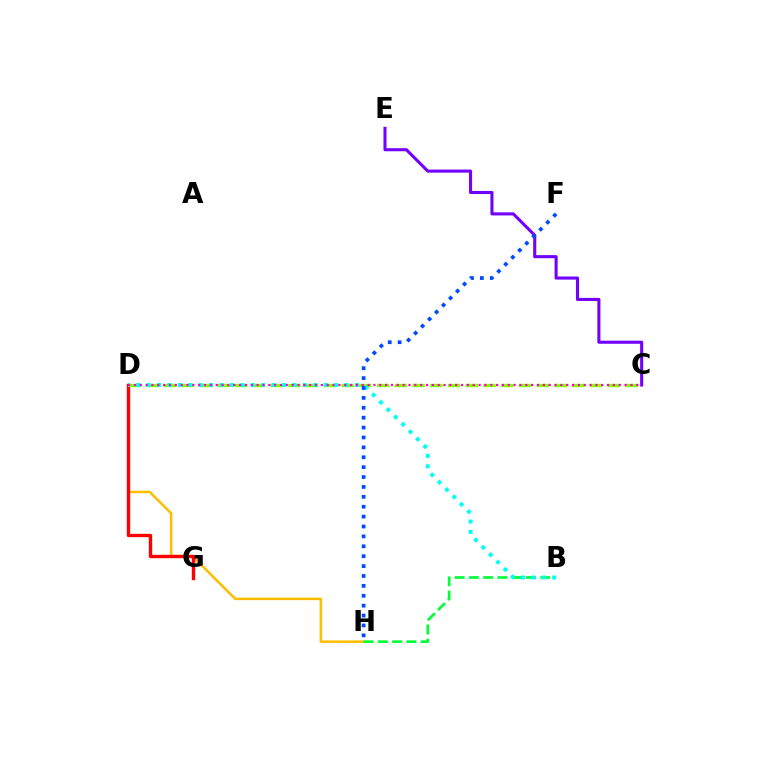{('D', 'H'): [{'color': '#ffbd00', 'line_style': 'solid', 'thickness': 1.81}], ('D', 'G'): [{'color': '#ff0000', 'line_style': 'solid', 'thickness': 2.42}], ('C', 'D'): [{'color': '#84ff00', 'line_style': 'dashed', 'thickness': 2.41}, {'color': '#ff00cf', 'line_style': 'dotted', 'thickness': 1.59}], ('B', 'H'): [{'color': '#00ff39', 'line_style': 'dashed', 'thickness': 1.94}], ('B', 'D'): [{'color': '#00fff6', 'line_style': 'dotted', 'thickness': 2.83}], ('C', 'E'): [{'color': '#7200ff', 'line_style': 'solid', 'thickness': 2.22}], ('F', 'H'): [{'color': '#004bff', 'line_style': 'dotted', 'thickness': 2.69}]}